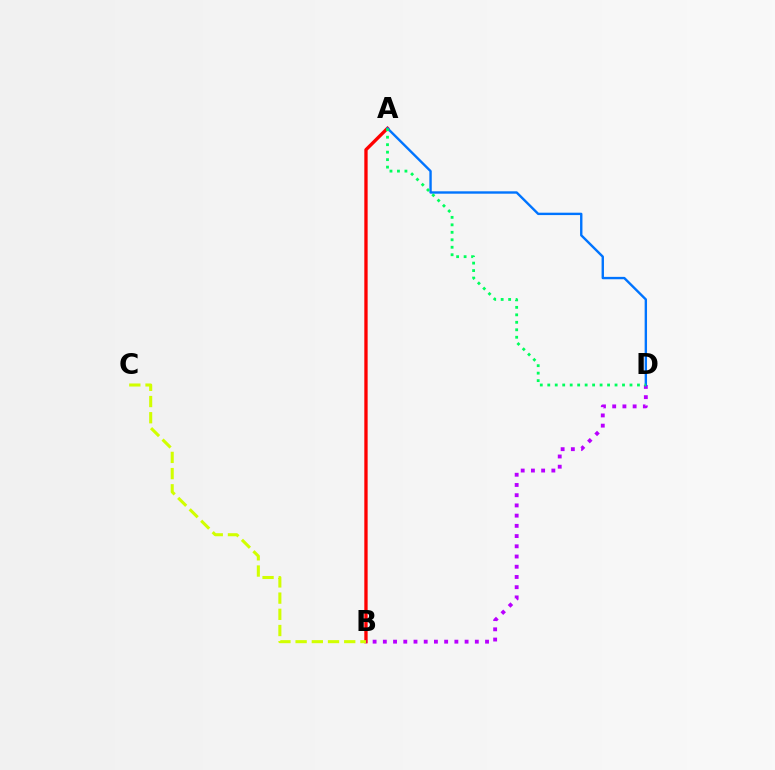{('A', 'B'): [{'color': '#ff0000', 'line_style': 'solid', 'thickness': 2.4}], ('B', 'D'): [{'color': '#b900ff', 'line_style': 'dotted', 'thickness': 2.78}], ('A', 'D'): [{'color': '#0074ff', 'line_style': 'solid', 'thickness': 1.72}, {'color': '#00ff5c', 'line_style': 'dotted', 'thickness': 2.03}], ('B', 'C'): [{'color': '#d1ff00', 'line_style': 'dashed', 'thickness': 2.2}]}